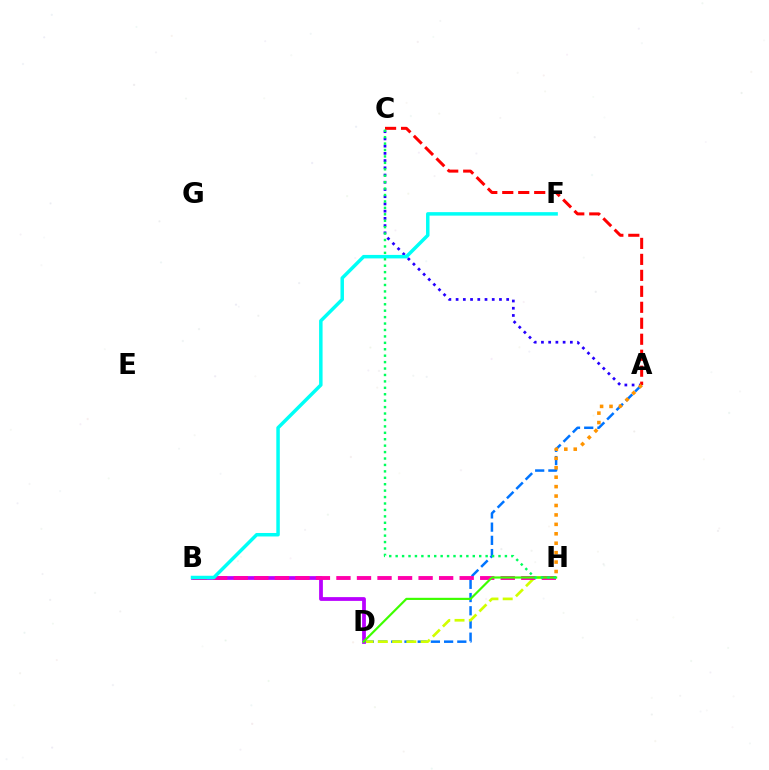{('A', 'C'): [{'color': '#2500ff', 'line_style': 'dotted', 'thickness': 1.96}, {'color': '#ff0000', 'line_style': 'dashed', 'thickness': 2.17}], ('A', 'D'): [{'color': '#0074ff', 'line_style': 'dashed', 'thickness': 1.79}], ('D', 'H'): [{'color': '#d1ff00', 'line_style': 'dashed', 'thickness': 1.94}, {'color': '#3dff00', 'line_style': 'solid', 'thickness': 1.56}], ('B', 'D'): [{'color': '#b900ff', 'line_style': 'solid', 'thickness': 2.71}], ('B', 'H'): [{'color': '#ff00ac', 'line_style': 'dashed', 'thickness': 2.79}], ('A', 'H'): [{'color': '#ff9400', 'line_style': 'dotted', 'thickness': 2.56}], ('B', 'F'): [{'color': '#00fff6', 'line_style': 'solid', 'thickness': 2.51}], ('C', 'H'): [{'color': '#00ff5c', 'line_style': 'dotted', 'thickness': 1.75}]}